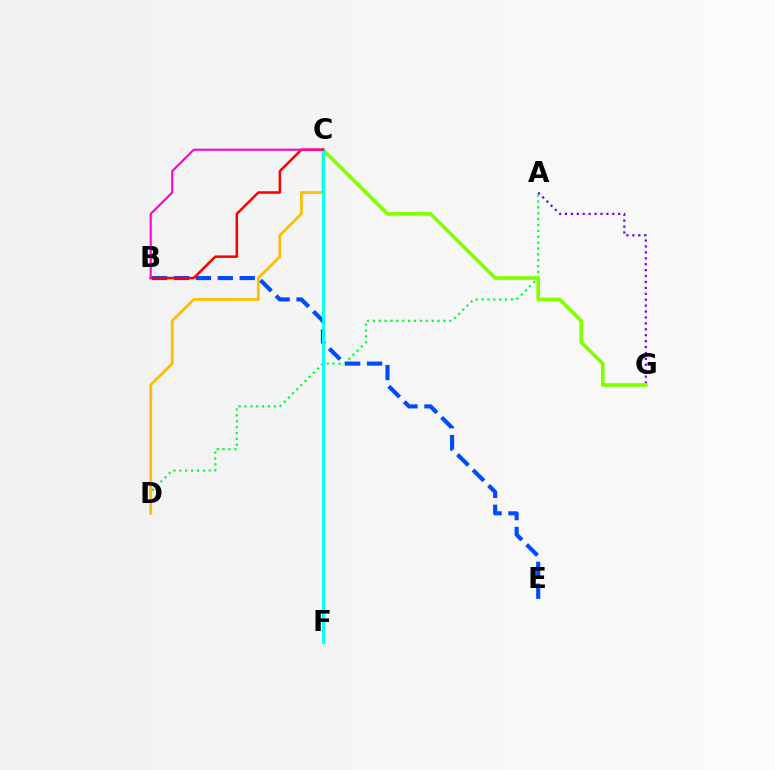{('A', 'D'): [{'color': '#00ff39', 'line_style': 'dotted', 'thickness': 1.6}], ('C', 'D'): [{'color': '#ffbd00', 'line_style': 'solid', 'thickness': 1.99}], ('A', 'G'): [{'color': '#7200ff', 'line_style': 'dotted', 'thickness': 1.61}], ('B', 'E'): [{'color': '#004bff', 'line_style': 'dashed', 'thickness': 2.97}], ('C', 'G'): [{'color': '#84ff00', 'line_style': 'solid', 'thickness': 2.68}], ('C', 'F'): [{'color': '#00fff6', 'line_style': 'solid', 'thickness': 2.07}], ('B', 'C'): [{'color': '#ff0000', 'line_style': 'solid', 'thickness': 1.82}, {'color': '#ff00cf', 'line_style': 'solid', 'thickness': 1.52}]}